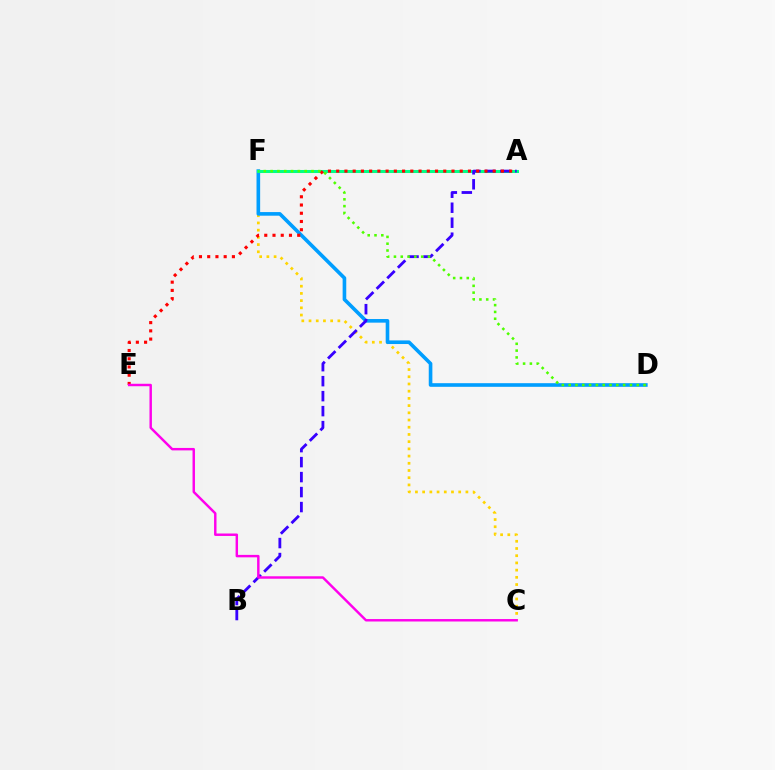{('C', 'F'): [{'color': '#ffd500', 'line_style': 'dotted', 'thickness': 1.96}], ('D', 'F'): [{'color': '#009eff', 'line_style': 'solid', 'thickness': 2.61}, {'color': '#4fff00', 'line_style': 'dotted', 'thickness': 1.85}], ('A', 'F'): [{'color': '#00ff86', 'line_style': 'solid', 'thickness': 2.18}], ('A', 'B'): [{'color': '#3700ff', 'line_style': 'dashed', 'thickness': 2.04}], ('A', 'E'): [{'color': '#ff0000', 'line_style': 'dotted', 'thickness': 2.24}], ('C', 'E'): [{'color': '#ff00ed', 'line_style': 'solid', 'thickness': 1.76}]}